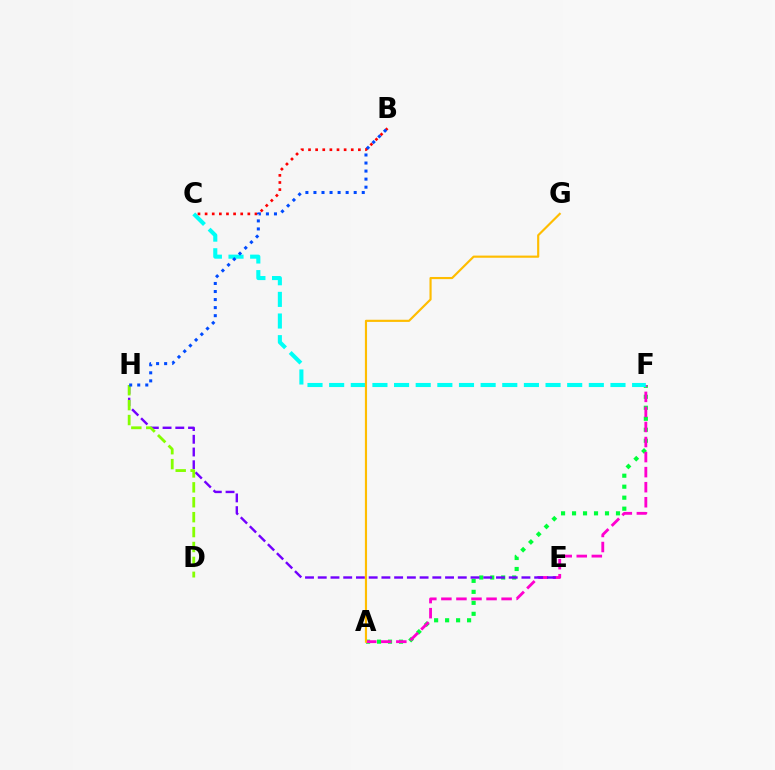{('A', 'F'): [{'color': '#00ff39', 'line_style': 'dotted', 'thickness': 2.98}, {'color': '#ff00cf', 'line_style': 'dashed', 'thickness': 2.04}], ('E', 'H'): [{'color': '#7200ff', 'line_style': 'dashed', 'thickness': 1.73}], ('D', 'H'): [{'color': '#84ff00', 'line_style': 'dashed', 'thickness': 2.03}], ('C', 'F'): [{'color': '#00fff6', 'line_style': 'dashed', 'thickness': 2.94}], ('B', 'C'): [{'color': '#ff0000', 'line_style': 'dotted', 'thickness': 1.93}], ('B', 'H'): [{'color': '#004bff', 'line_style': 'dotted', 'thickness': 2.19}], ('A', 'G'): [{'color': '#ffbd00', 'line_style': 'solid', 'thickness': 1.55}]}